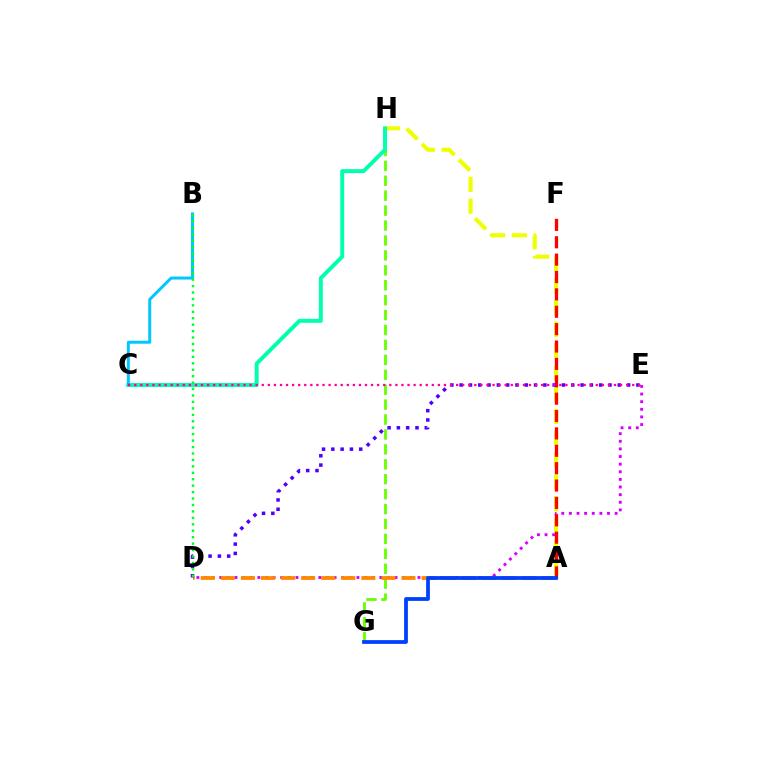{('D', 'E'): [{'color': '#d600ff', 'line_style': 'dotted', 'thickness': 2.07}, {'color': '#4f00ff', 'line_style': 'dotted', 'thickness': 2.53}], ('A', 'H'): [{'color': '#eeff00', 'line_style': 'dashed', 'thickness': 2.96}], ('G', 'H'): [{'color': '#66ff00', 'line_style': 'dashed', 'thickness': 2.03}], ('A', 'D'): [{'color': '#ff8800', 'line_style': 'dashed', 'thickness': 2.73}], ('C', 'H'): [{'color': '#00ffaf', 'line_style': 'solid', 'thickness': 2.83}], ('A', 'F'): [{'color': '#ff0000', 'line_style': 'dashed', 'thickness': 2.36}], ('B', 'C'): [{'color': '#00c7ff', 'line_style': 'solid', 'thickness': 2.16}], ('A', 'G'): [{'color': '#003fff', 'line_style': 'solid', 'thickness': 2.71}], ('C', 'E'): [{'color': '#ff00a0', 'line_style': 'dotted', 'thickness': 1.65}], ('B', 'D'): [{'color': '#00ff27', 'line_style': 'dotted', 'thickness': 1.75}]}